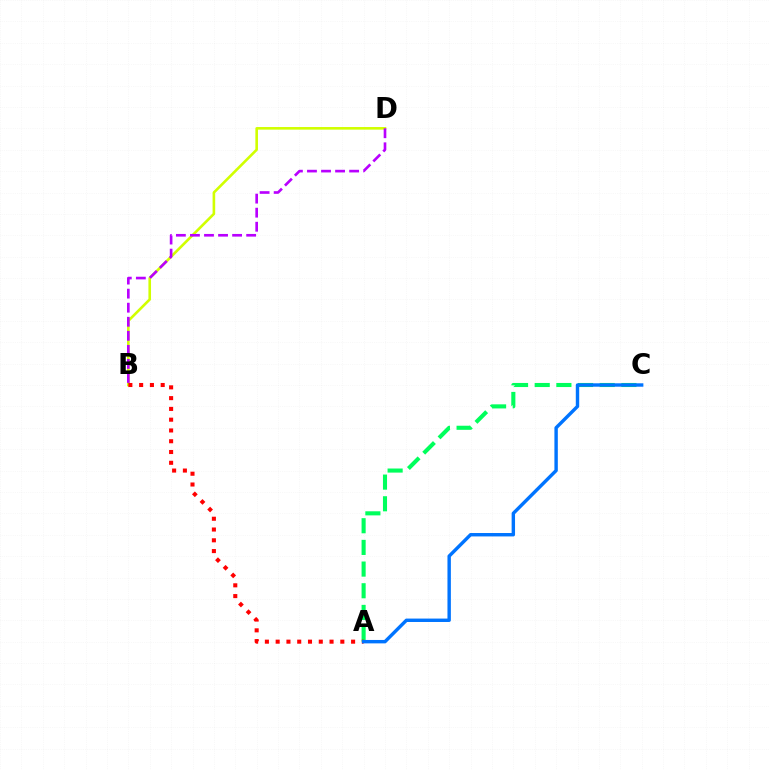{('B', 'D'): [{'color': '#d1ff00', 'line_style': 'solid', 'thickness': 1.88}, {'color': '#b900ff', 'line_style': 'dashed', 'thickness': 1.91}], ('A', 'C'): [{'color': '#00ff5c', 'line_style': 'dashed', 'thickness': 2.94}, {'color': '#0074ff', 'line_style': 'solid', 'thickness': 2.46}], ('A', 'B'): [{'color': '#ff0000', 'line_style': 'dotted', 'thickness': 2.93}]}